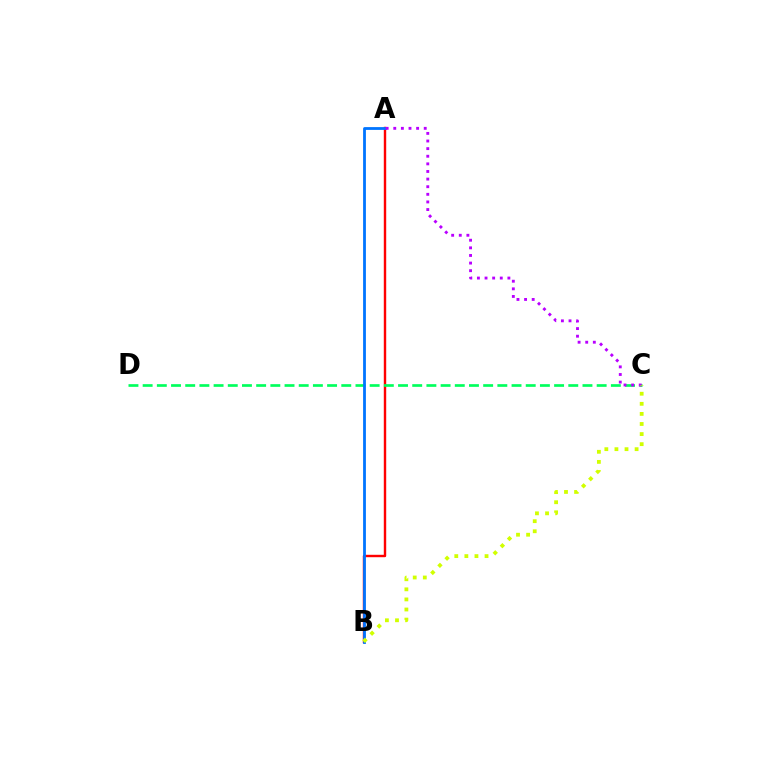{('A', 'B'): [{'color': '#ff0000', 'line_style': 'solid', 'thickness': 1.74}, {'color': '#0074ff', 'line_style': 'solid', 'thickness': 2.01}], ('C', 'D'): [{'color': '#00ff5c', 'line_style': 'dashed', 'thickness': 1.93}], ('A', 'C'): [{'color': '#b900ff', 'line_style': 'dotted', 'thickness': 2.07}], ('B', 'C'): [{'color': '#d1ff00', 'line_style': 'dotted', 'thickness': 2.74}]}